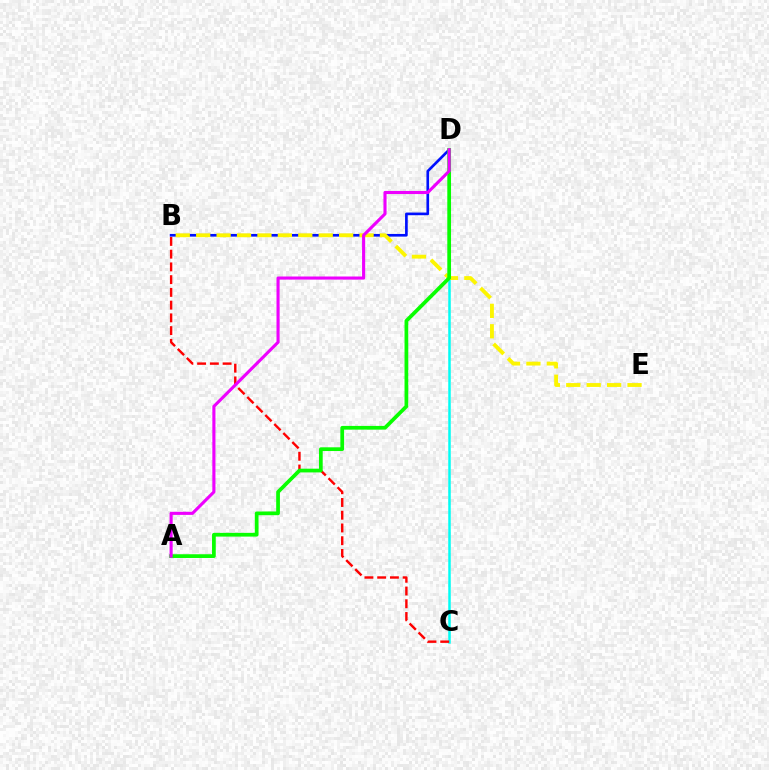{('B', 'D'): [{'color': '#0010ff', 'line_style': 'solid', 'thickness': 1.92}], ('C', 'D'): [{'color': '#00fff6', 'line_style': 'solid', 'thickness': 1.8}], ('B', 'C'): [{'color': '#ff0000', 'line_style': 'dashed', 'thickness': 1.73}], ('B', 'E'): [{'color': '#fcf500', 'line_style': 'dashed', 'thickness': 2.77}], ('A', 'D'): [{'color': '#08ff00', 'line_style': 'solid', 'thickness': 2.68}, {'color': '#ee00ff', 'line_style': 'solid', 'thickness': 2.24}]}